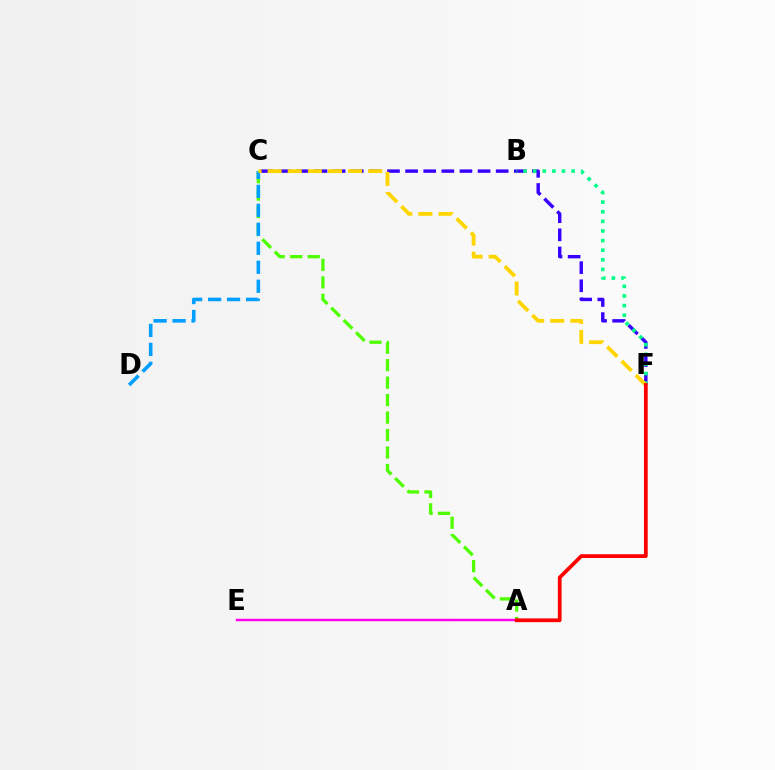{('C', 'F'): [{'color': '#3700ff', 'line_style': 'dashed', 'thickness': 2.46}, {'color': '#ffd500', 'line_style': 'dashed', 'thickness': 2.73}], ('B', 'F'): [{'color': '#00ff86', 'line_style': 'dotted', 'thickness': 2.61}], ('A', 'C'): [{'color': '#4fff00', 'line_style': 'dashed', 'thickness': 2.37}], ('C', 'D'): [{'color': '#009eff', 'line_style': 'dashed', 'thickness': 2.58}], ('A', 'E'): [{'color': '#ff00ed', 'line_style': 'solid', 'thickness': 1.77}], ('A', 'F'): [{'color': '#ff0000', 'line_style': 'solid', 'thickness': 2.69}]}